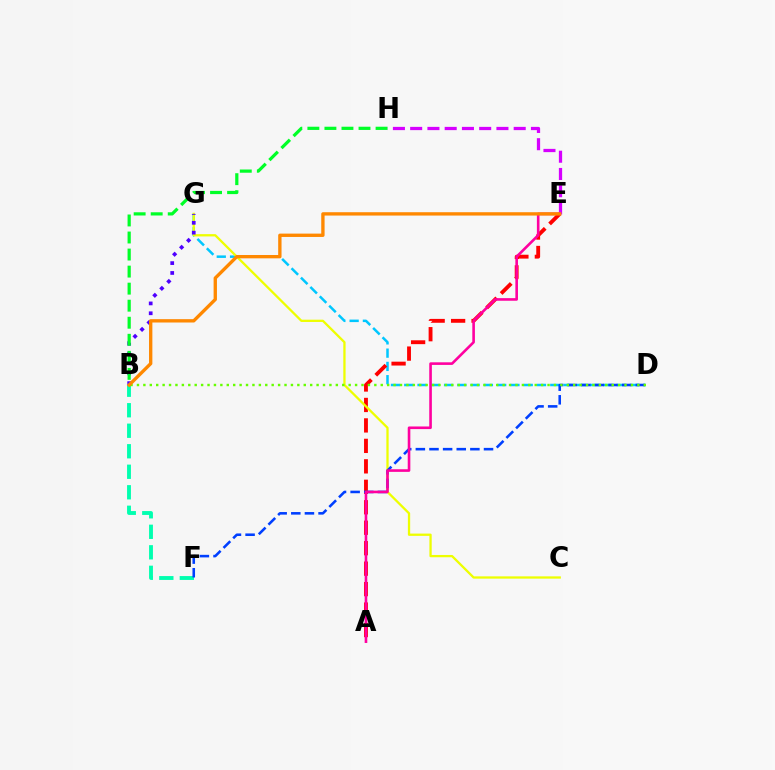{('B', 'F'): [{'color': '#00ffaf', 'line_style': 'dashed', 'thickness': 2.79}], ('D', 'G'): [{'color': '#00c7ff', 'line_style': 'dashed', 'thickness': 1.8}], ('A', 'E'): [{'color': '#ff0000', 'line_style': 'dashed', 'thickness': 2.78}, {'color': '#ff00a0', 'line_style': 'solid', 'thickness': 1.88}], ('C', 'G'): [{'color': '#eeff00', 'line_style': 'solid', 'thickness': 1.65}], ('B', 'G'): [{'color': '#4f00ff', 'line_style': 'dotted', 'thickness': 2.68}], ('D', 'F'): [{'color': '#003fff', 'line_style': 'dashed', 'thickness': 1.85}], ('B', 'D'): [{'color': '#66ff00', 'line_style': 'dotted', 'thickness': 1.74}], ('E', 'H'): [{'color': '#d600ff', 'line_style': 'dashed', 'thickness': 2.34}], ('B', 'H'): [{'color': '#00ff27', 'line_style': 'dashed', 'thickness': 2.32}], ('B', 'E'): [{'color': '#ff8800', 'line_style': 'solid', 'thickness': 2.41}]}